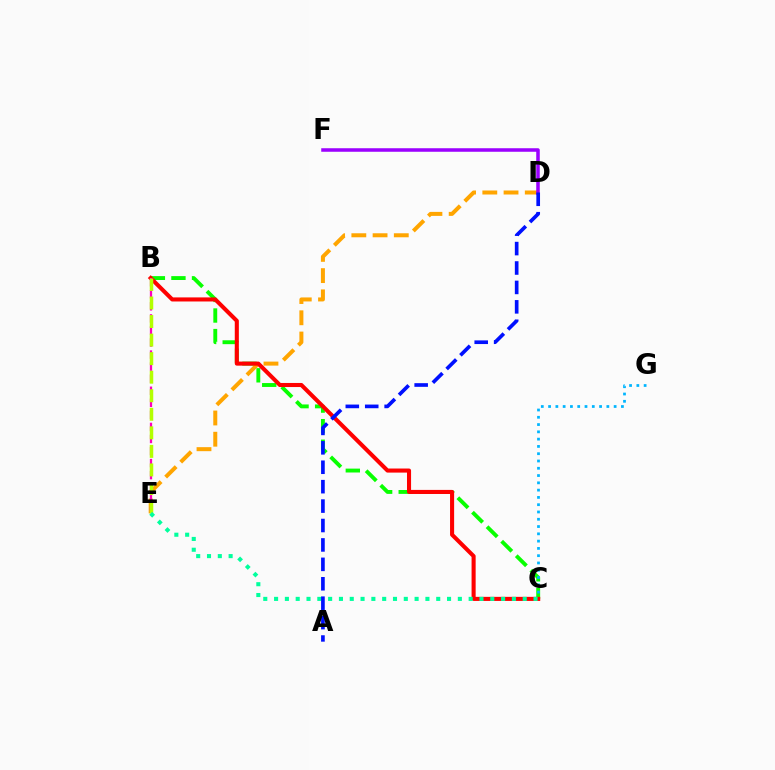{('B', 'C'): [{'color': '#08ff00', 'line_style': 'dashed', 'thickness': 2.79}, {'color': '#ff0000', 'line_style': 'solid', 'thickness': 2.93}], ('C', 'G'): [{'color': '#00b5ff', 'line_style': 'dotted', 'thickness': 1.98}], ('D', 'E'): [{'color': '#ffa500', 'line_style': 'dashed', 'thickness': 2.88}], ('D', 'F'): [{'color': '#9b00ff', 'line_style': 'solid', 'thickness': 2.54}], ('B', 'E'): [{'color': '#ff00bd', 'line_style': 'dashed', 'thickness': 1.64}, {'color': '#b3ff00', 'line_style': 'dashed', 'thickness': 2.52}], ('C', 'E'): [{'color': '#00ff9d', 'line_style': 'dotted', 'thickness': 2.94}], ('A', 'D'): [{'color': '#0010ff', 'line_style': 'dashed', 'thickness': 2.64}]}